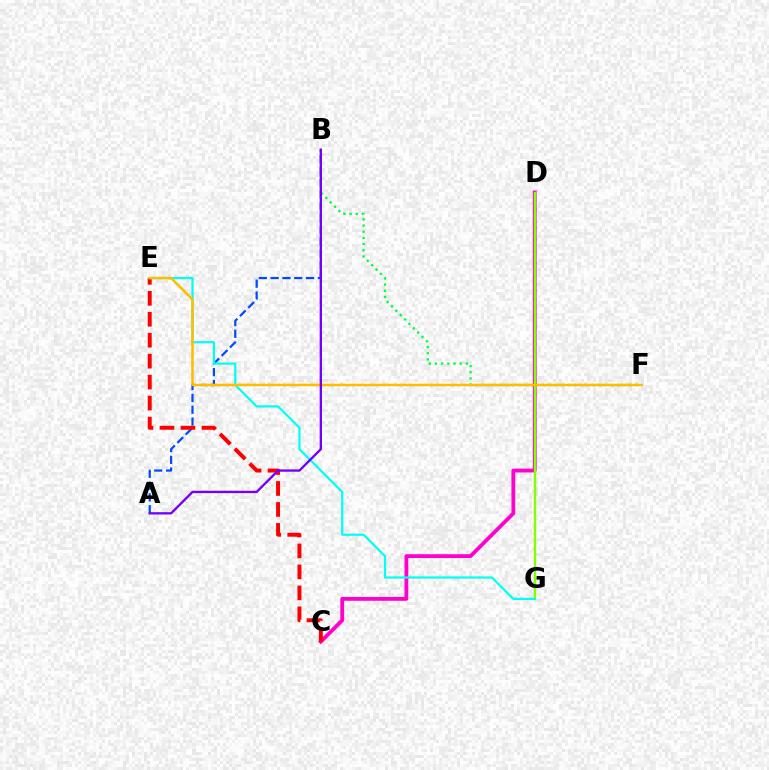{('A', 'B'): [{'color': '#004bff', 'line_style': 'dashed', 'thickness': 1.6}, {'color': '#7200ff', 'line_style': 'solid', 'thickness': 1.68}], ('C', 'D'): [{'color': '#ff00cf', 'line_style': 'solid', 'thickness': 2.74}], ('D', 'G'): [{'color': '#84ff00', 'line_style': 'solid', 'thickness': 1.71}], ('C', 'E'): [{'color': '#ff0000', 'line_style': 'dashed', 'thickness': 2.85}], ('B', 'F'): [{'color': '#00ff39', 'line_style': 'dotted', 'thickness': 1.68}], ('E', 'G'): [{'color': '#00fff6', 'line_style': 'solid', 'thickness': 1.59}], ('E', 'F'): [{'color': '#ffbd00', 'line_style': 'solid', 'thickness': 1.83}]}